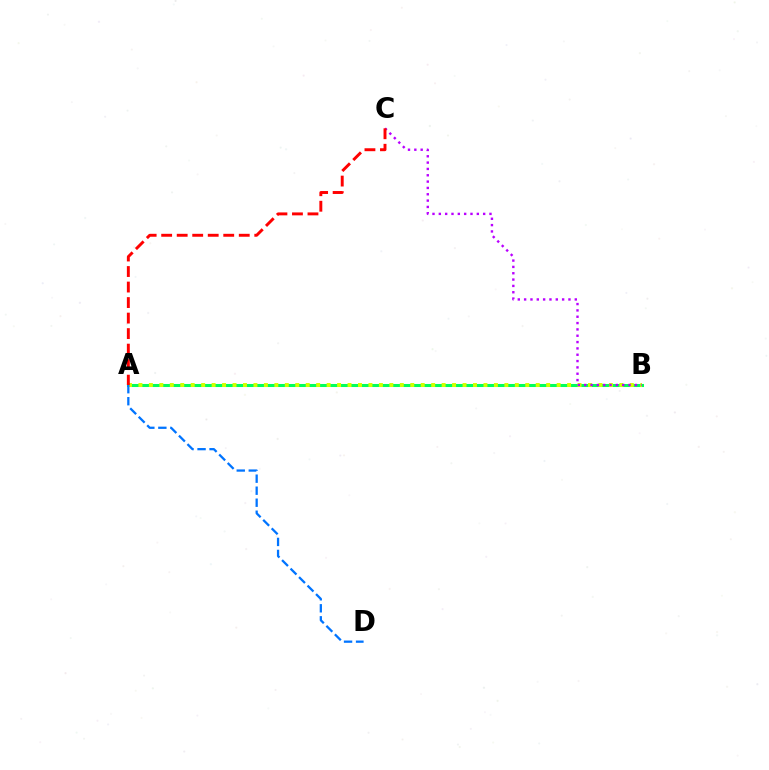{('A', 'B'): [{'color': '#00ff5c', 'line_style': 'solid', 'thickness': 2.19}, {'color': '#d1ff00', 'line_style': 'dotted', 'thickness': 2.84}], ('B', 'C'): [{'color': '#b900ff', 'line_style': 'dotted', 'thickness': 1.72}], ('A', 'C'): [{'color': '#ff0000', 'line_style': 'dashed', 'thickness': 2.11}], ('A', 'D'): [{'color': '#0074ff', 'line_style': 'dashed', 'thickness': 1.63}]}